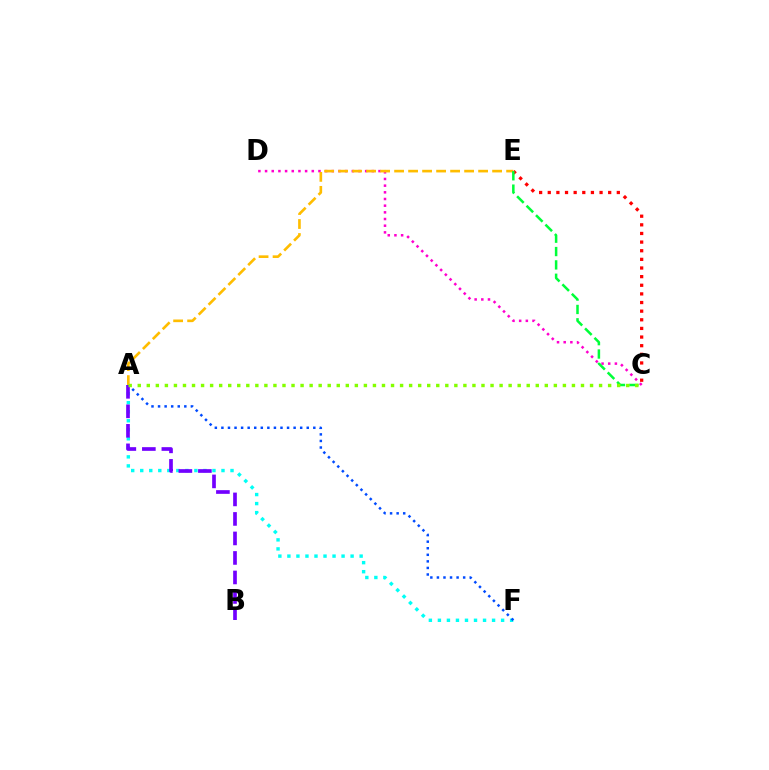{('A', 'F'): [{'color': '#00fff6', 'line_style': 'dotted', 'thickness': 2.45}, {'color': '#004bff', 'line_style': 'dotted', 'thickness': 1.78}], ('C', 'E'): [{'color': '#ff0000', 'line_style': 'dotted', 'thickness': 2.35}, {'color': '#00ff39', 'line_style': 'dashed', 'thickness': 1.81}], ('C', 'D'): [{'color': '#ff00cf', 'line_style': 'dotted', 'thickness': 1.81}], ('A', 'E'): [{'color': '#ffbd00', 'line_style': 'dashed', 'thickness': 1.9}], ('A', 'B'): [{'color': '#7200ff', 'line_style': 'dashed', 'thickness': 2.65}], ('A', 'C'): [{'color': '#84ff00', 'line_style': 'dotted', 'thickness': 2.46}]}